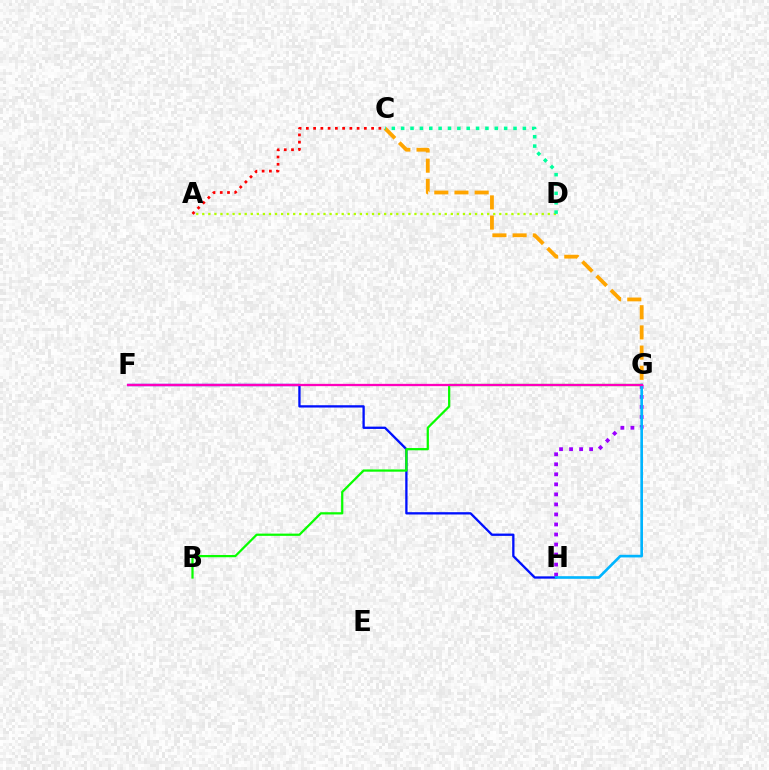{('F', 'H'): [{'color': '#0010ff', 'line_style': 'solid', 'thickness': 1.66}], ('A', 'D'): [{'color': '#b3ff00', 'line_style': 'dotted', 'thickness': 1.65}], ('A', 'C'): [{'color': '#ff0000', 'line_style': 'dotted', 'thickness': 1.97}], ('G', 'H'): [{'color': '#9b00ff', 'line_style': 'dotted', 'thickness': 2.72}, {'color': '#00b5ff', 'line_style': 'solid', 'thickness': 1.9}], ('B', 'G'): [{'color': '#08ff00', 'line_style': 'solid', 'thickness': 1.61}], ('C', 'G'): [{'color': '#ffa500', 'line_style': 'dashed', 'thickness': 2.74}], ('C', 'D'): [{'color': '#00ff9d', 'line_style': 'dotted', 'thickness': 2.54}], ('F', 'G'): [{'color': '#ff00bd', 'line_style': 'solid', 'thickness': 1.65}]}